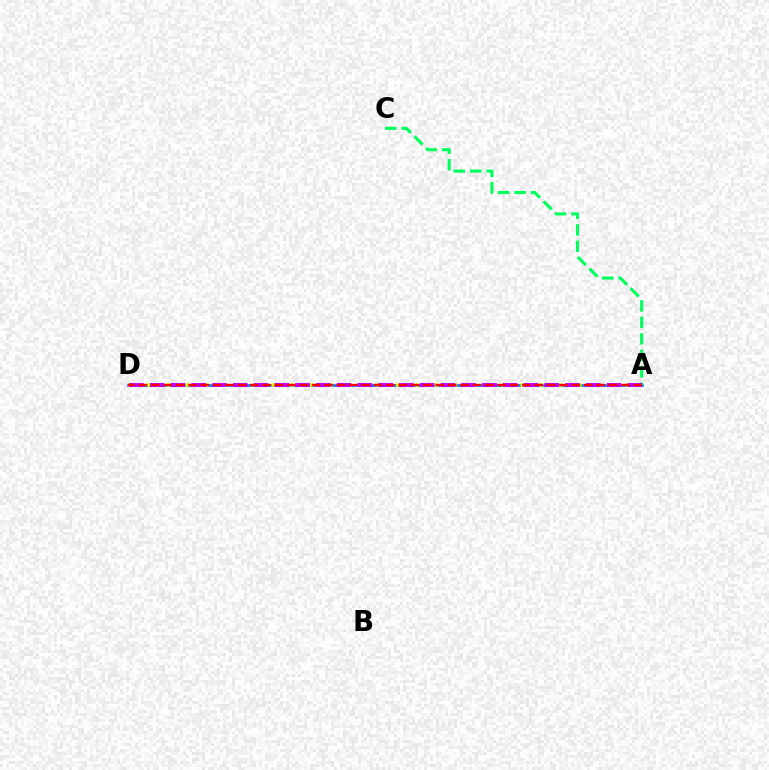{('A', 'D'): [{'color': '#0074ff', 'line_style': 'solid', 'thickness': 1.84}, {'color': '#d1ff00', 'line_style': 'dotted', 'thickness': 2.6}, {'color': '#b900ff', 'line_style': 'dashed', 'thickness': 2.82}, {'color': '#ff0000', 'line_style': 'dashed', 'thickness': 1.68}], ('A', 'C'): [{'color': '#00ff5c', 'line_style': 'dashed', 'thickness': 2.24}]}